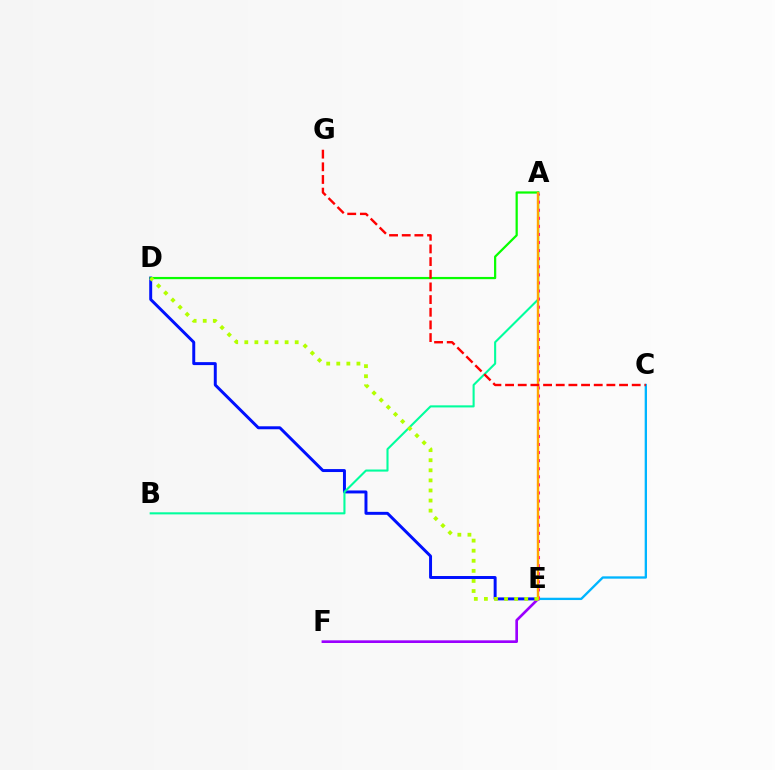{('D', 'E'): [{'color': '#0010ff', 'line_style': 'solid', 'thickness': 2.13}, {'color': '#b3ff00', 'line_style': 'dotted', 'thickness': 2.74}], ('C', 'E'): [{'color': '#00b5ff', 'line_style': 'solid', 'thickness': 1.67}], ('E', 'F'): [{'color': '#9b00ff', 'line_style': 'solid', 'thickness': 1.91}], ('A', 'B'): [{'color': '#00ff9d', 'line_style': 'solid', 'thickness': 1.51}], ('A', 'D'): [{'color': '#08ff00', 'line_style': 'solid', 'thickness': 1.61}], ('A', 'E'): [{'color': '#ff00bd', 'line_style': 'dotted', 'thickness': 2.19}, {'color': '#ffa500', 'line_style': 'solid', 'thickness': 1.72}], ('C', 'G'): [{'color': '#ff0000', 'line_style': 'dashed', 'thickness': 1.72}]}